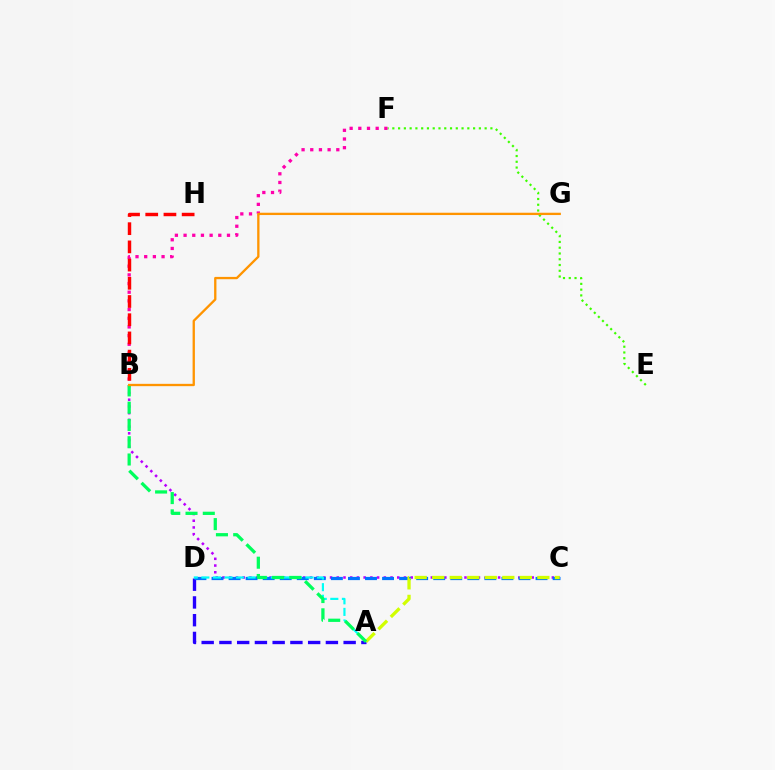{('E', 'F'): [{'color': '#3dff00', 'line_style': 'dotted', 'thickness': 1.57}], ('B', 'C'): [{'color': '#b900ff', 'line_style': 'dotted', 'thickness': 1.83}], ('A', 'D'): [{'color': '#2500ff', 'line_style': 'dashed', 'thickness': 2.41}, {'color': '#00fff6', 'line_style': 'dashed', 'thickness': 1.57}], ('B', 'F'): [{'color': '#ff00ac', 'line_style': 'dotted', 'thickness': 2.36}], ('C', 'D'): [{'color': '#0074ff', 'line_style': 'dashed', 'thickness': 2.32}], ('A', 'C'): [{'color': '#d1ff00', 'line_style': 'dashed', 'thickness': 2.38}], ('B', 'H'): [{'color': '#ff0000', 'line_style': 'dashed', 'thickness': 2.47}], ('A', 'B'): [{'color': '#00ff5c', 'line_style': 'dashed', 'thickness': 2.35}], ('B', 'G'): [{'color': '#ff9400', 'line_style': 'solid', 'thickness': 1.67}]}